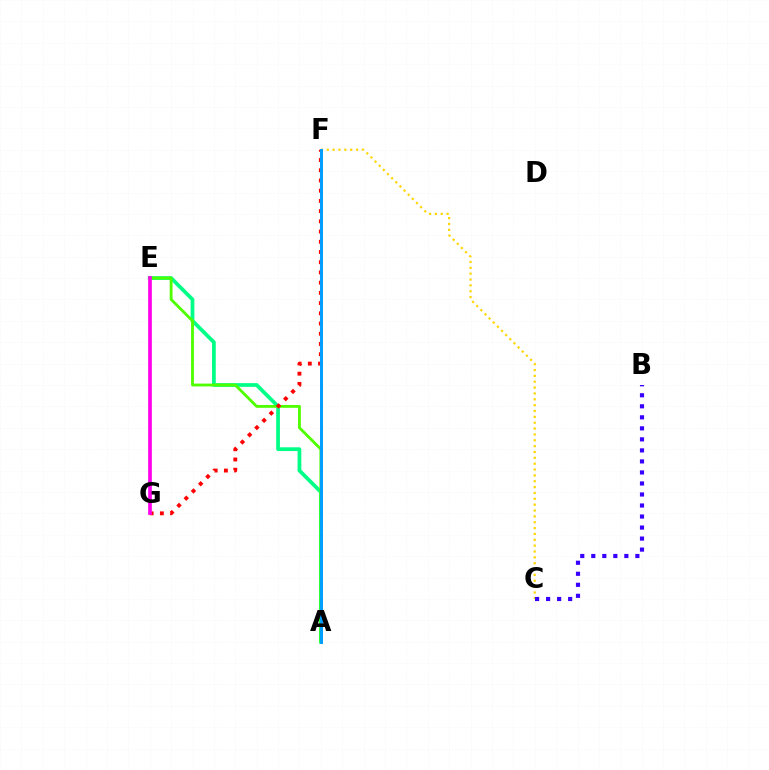{('A', 'E'): [{'color': '#00ff86', 'line_style': 'solid', 'thickness': 2.7}, {'color': '#4fff00', 'line_style': 'solid', 'thickness': 2.04}], ('C', 'F'): [{'color': '#ffd500', 'line_style': 'dotted', 'thickness': 1.59}], ('B', 'C'): [{'color': '#3700ff', 'line_style': 'dotted', 'thickness': 2.99}], ('F', 'G'): [{'color': '#ff0000', 'line_style': 'dotted', 'thickness': 2.78}], ('A', 'F'): [{'color': '#009eff', 'line_style': 'solid', 'thickness': 2.14}], ('E', 'G'): [{'color': '#ff00ed', 'line_style': 'solid', 'thickness': 2.65}]}